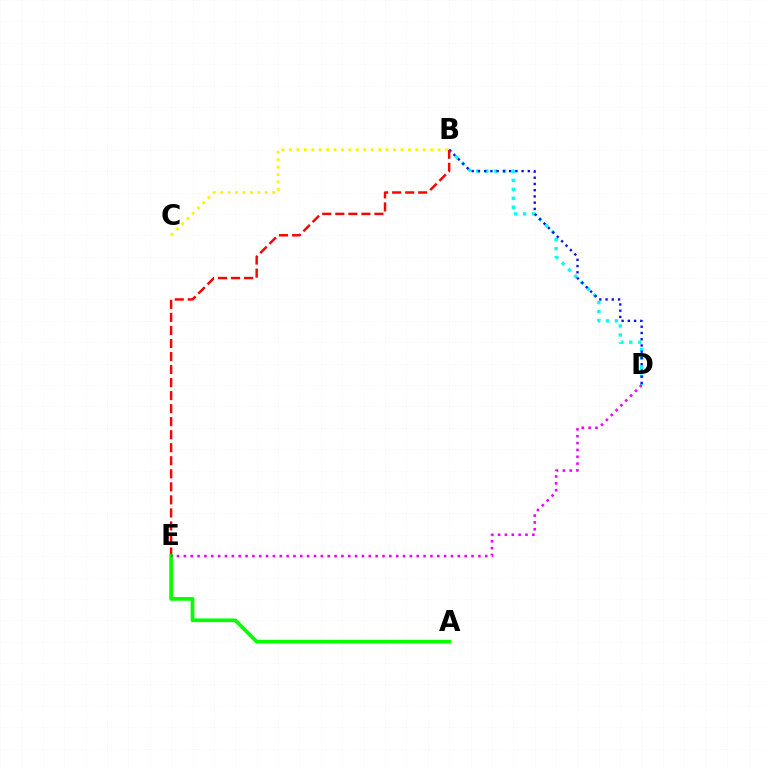{('B', 'D'): [{'color': '#00fff6', 'line_style': 'dotted', 'thickness': 2.43}, {'color': '#0010ff', 'line_style': 'dotted', 'thickness': 1.7}], ('B', 'E'): [{'color': '#ff0000', 'line_style': 'dashed', 'thickness': 1.77}], ('A', 'E'): [{'color': '#08ff00', 'line_style': 'solid', 'thickness': 2.67}], ('B', 'C'): [{'color': '#fcf500', 'line_style': 'dotted', 'thickness': 2.02}], ('D', 'E'): [{'color': '#ee00ff', 'line_style': 'dotted', 'thickness': 1.86}]}